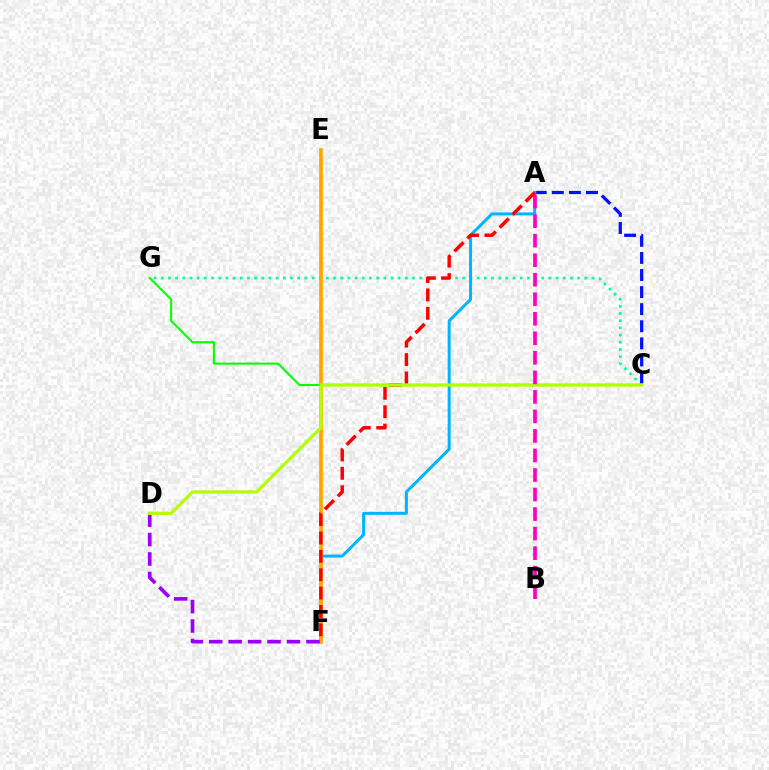{('C', 'G'): [{'color': '#00ff9d', 'line_style': 'dotted', 'thickness': 1.95}, {'color': '#08ff00', 'line_style': 'solid', 'thickness': 1.51}], ('A', 'C'): [{'color': '#0010ff', 'line_style': 'dashed', 'thickness': 2.32}], ('A', 'F'): [{'color': '#00b5ff', 'line_style': 'solid', 'thickness': 2.16}, {'color': '#ff0000', 'line_style': 'dashed', 'thickness': 2.5}], ('E', 'F'): [{'color': '#ffa500', 'line_style': 'solid', 'thickness': 2.66}], ('D', 'F'): [{'color': '#9b00ff', 'line_style': 'dashed', 'thickness': 2.64}], ('C', 'D'): [{'color': '#b3ff00', 'line_style': 'solid', 'thickness': 2.32}], ('A', 'B'): [{'color': '#ff00bd', 'line_style': 'dashed', 'thickness': 2.65}]}